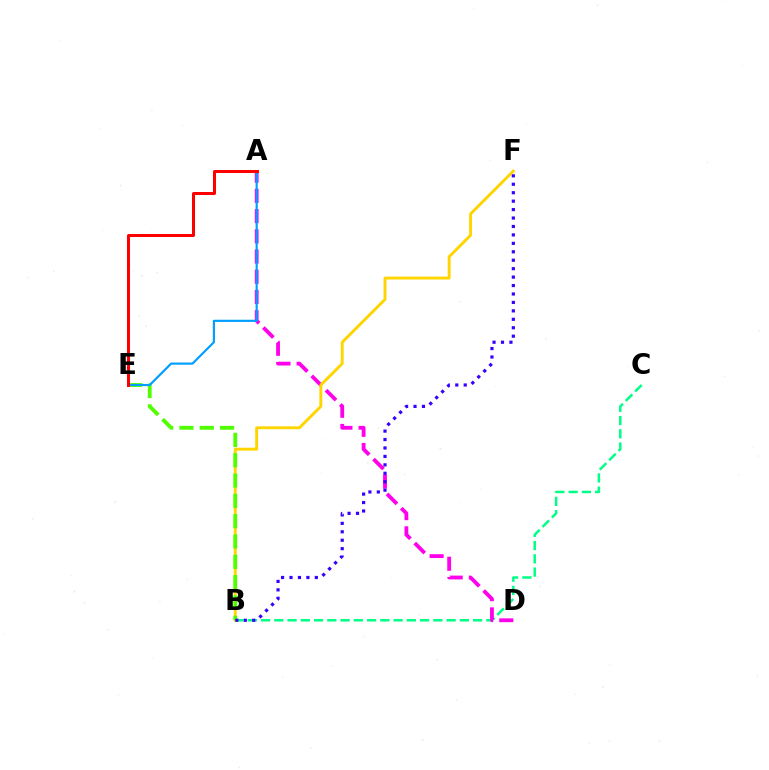{('B', 'C'): [{'color': '#00ff86', 'line_style': 'dashed', 'thickness': 1.8}], ('A', 'D'): [{'color': '#ff00ed', 'line_style': 'dashed', 'thickness': 2.75}], ('B', 'F'): [{'color': '#ffd500', 'line_style': 'solid', 'thickness': 2.09}, {'color': '#3700ff', 'line_style': 'dotted', 'thickness': 2.29}], ('B', 'E'): [{'color': '#4fff00', 'line_style': 'dashed', 'thickness': 2.76}], ('A', 'E'): [{'color': '#009eff', 'line_style': 'solid', 'thickness': 1.56}, {'color': '#ff0000', 'line_style': 'solid', 'thickness': 2.17}]}